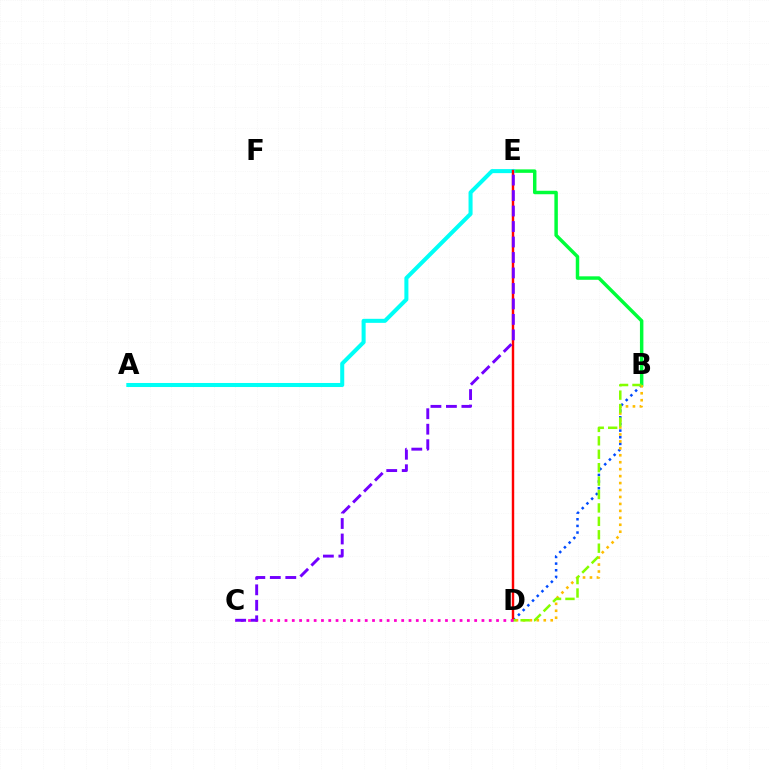{('B', 'E'): [{'color': '#00ff39', 'line_style': 'solid', 'thickness': 2.5}], ('B', 'D'): [{'color': '#004bff', 'line_style': 'dotted', 'thickness': 1.81}, {'color': '#ffbd00', 'line_style': 'dotted', 'thickness': 1.89}, {'color': '#84ff00', 'line_style': 'dashed', 'thickness': 1.82}], ('A', 'E'): [{'color': '#00fff6', 'line_style': 'solid', 'thickness': 2.91}], ('D', 'E'): [{'color': '#ff0000', 'line_style': 'solid', 'thickness': 1.75}], ('C', 'D'): [{'color': '#ff00cf', 'line_style': 'dotted', 'thickness': 1.98}], ('C', 'E'): [{'color': '#7200ff', 'line_style': 'dashed', 'thickness': 2.1}]}